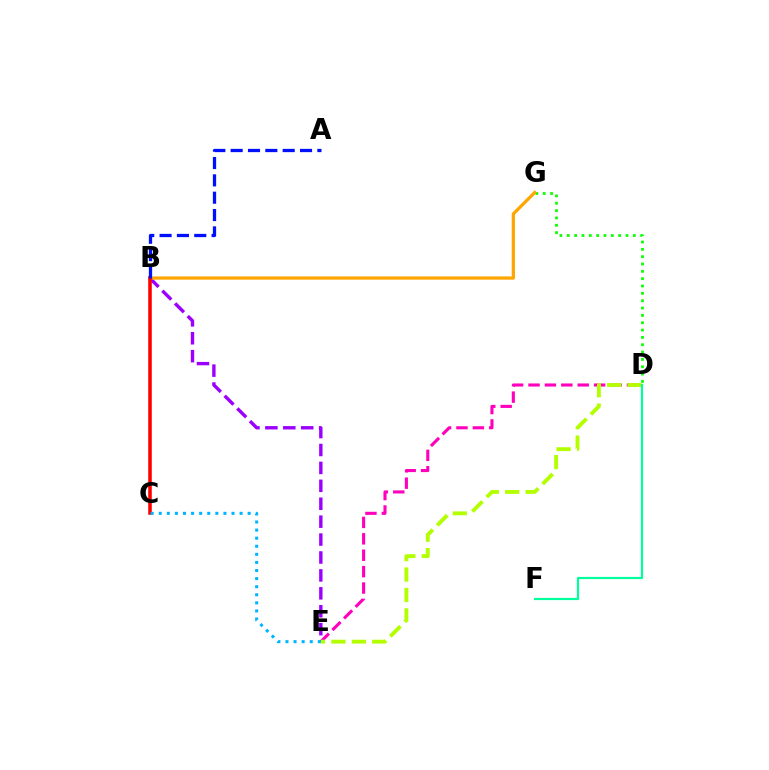{('D', 'E'): [{'color': '#ff00bd', 'line_style': 'dashed', 'thickness': 2.23}, {'color': '#b3ff00', 'line_style': 'dashed', 'thickness': 2.77}], ('B', 'E'): [{'color': '#9b00ff', 'line_style': 'dashed', 'thickness': 2.43}], ('D', 'G'): [{'color': '#08ff00', 'line_style': 'dotted', 'thickness': 1.99}], ('B', 'G'): [{'color': '#ffa500', 'line_style': 'solid', 'thickness': 2.32}], ('B', 'C'): [{'color': '#ff0000', 'line_style': 'solid', 'thickness': 2.57}], ('C', 'E'): [{'color': '#00b5ff', 'line_style': 'dotted', 'thickness': 2.2}], ('D', 'F'): [{'color': '#00ff9d', 'line_style': 'solid', 'thickness': 1.57}], ('A', 'B'): [{'color': '#0010ff', 'line_style': 'dashed', 'thickness': 2.36}]}